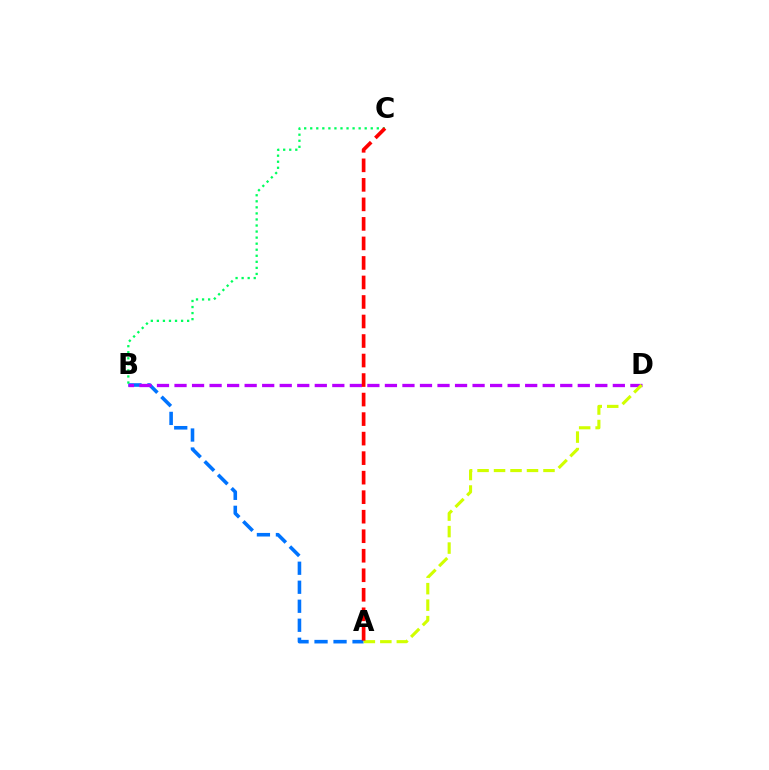{('A', 'B'): [{'color': '#0074ff', 'line_style': 'dashed', 'thickness': 2.58}], ('B', 'D'): [{'color': '#b900ff', 'line_style': 'dashed', 'thickness': 2.38}], ('A', 'D'): [{'color': '#d1ff00', 'line_style': 'dashed', 'thickness': 2.24}], ('B', 'C'): [{'color': '#00ff5c', 'line_style': 'dotted', 'thickness': 1.64}], ('A', 'C'): [{'color': '#ff0000', 'line_style': 'dashed', 'thickness': 2.65}]}